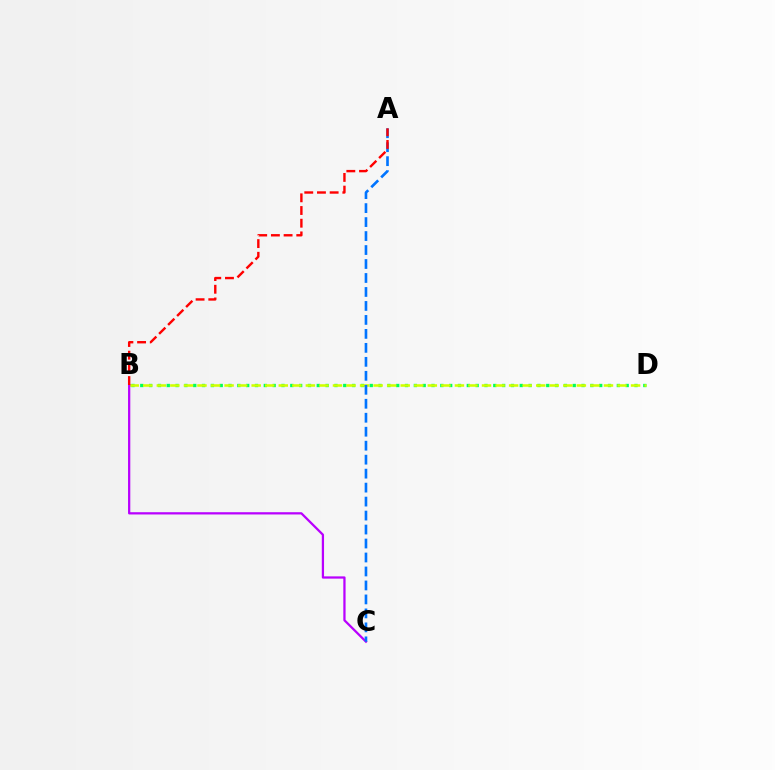{('B', 'D'): [{'color': '#00ff5c', 'line_style': 'dotted', 'thickness': 2.4}, {'color': '#d1ff00', 'line_style': 'dashed', 'thickness': 1.84}], ('B', 'C'): [{'color': '#b900ff', 'line_style': 'solid', 'thickness': 1.62}], ('A', 'C'): [{'color': '#0074ff', 'line_style': 'dashed', 'thickness': 1.9}], ('A', 'B'): [{'color': '#ff0000', 'line_style': 'dashed', 'thickness': 1.72}]}